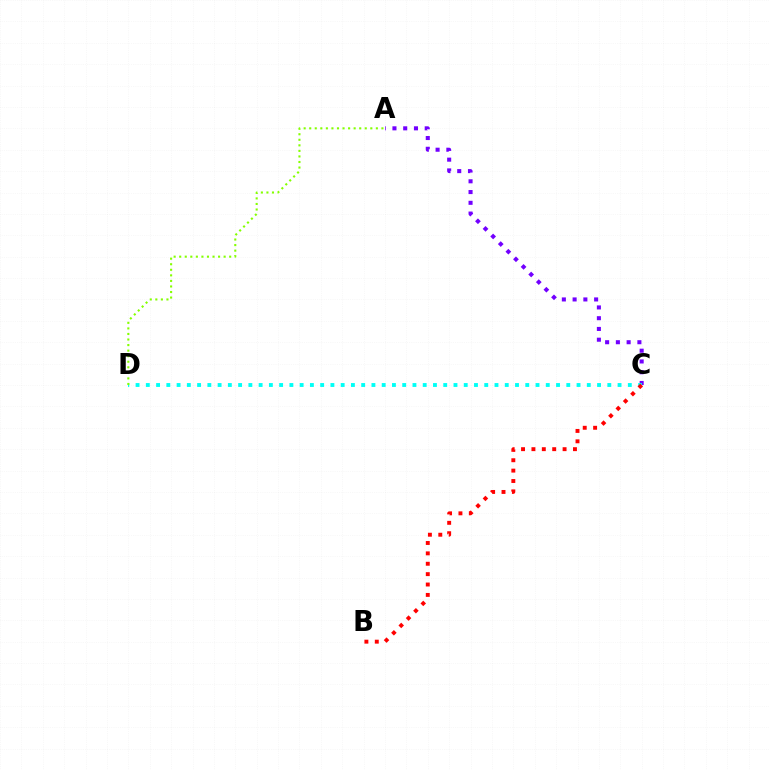{('A', 'C'): [{'color': '#7200ff', 'line_style': 'dotted', 'thickness': 2.92}], ('C', 'D'): [{'color': '#00fff6', 'line_style': 'dotted', 'thickness': 2.79}], ('A', 'D'): [{'color': '#84ff00', 'line_style': 'dotted', 'thickness': 1.51}], ('B', 'C'): [{'color': '#ff0000', 'line_style': 'dotted', 'thickness': 2.82}]}